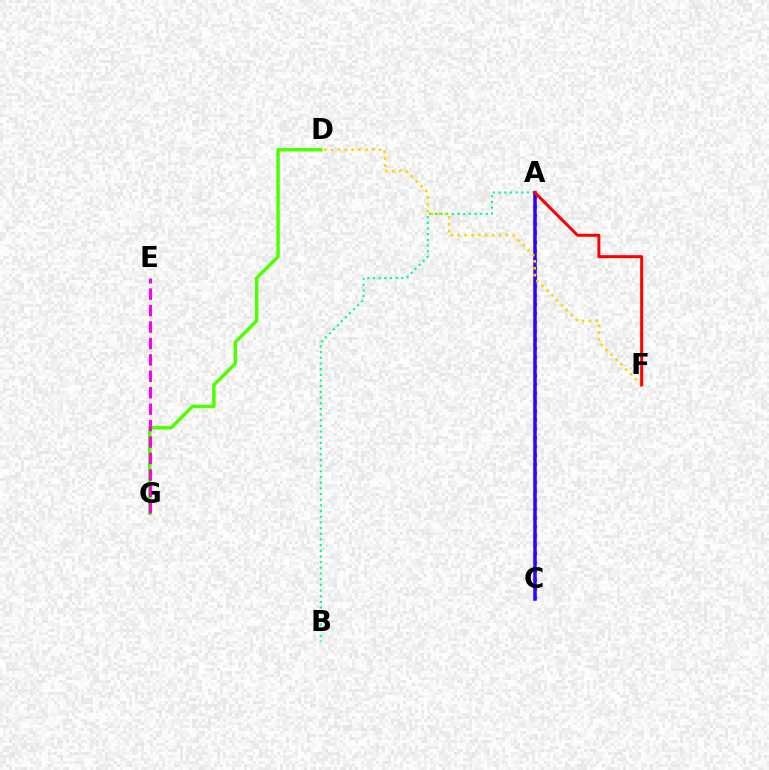{('A', 'B'): [{'color': '#00ff86', 'line_style': 'dotted', 'thickness': 1.54}], ('A', 'C'): [{'color': '#009eff', 'line_style': 'dotted', 'thickness': 2.42}, {'color': '#3700ff', 'line_style': 'solid', 'thickness': 2.53}], ('D', 'G'): [{'color': '#4fff00', 'line_style': 'solid', 'thickness': 2.49}], ('E', 'G'): [{'color': '#ff00ed', 'line_style': 'dashed', 'thickness': 2.23}], ('D', 'F'): [{'color': '#ffd500', 'line_style': 'dotted', 'thickness': 1.87}], ('A', 'F'): [{'color': '#ff0000', 'line_style': 'solid', 'thickness': 2.16}]}